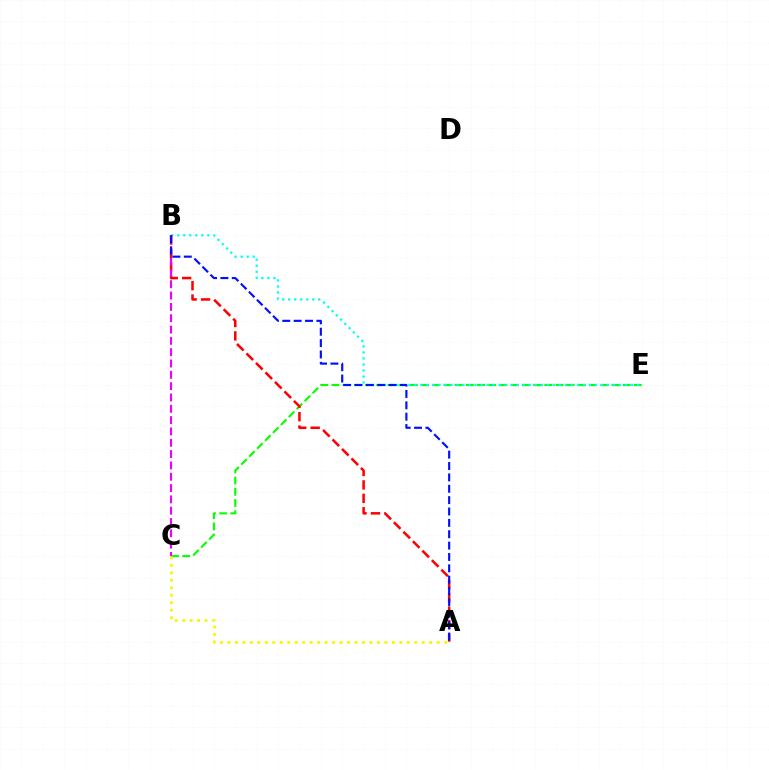{('C', 'E'): [{'color': '#08ff00', 'line_style': 'dashed', 'thickness': 1.52}], ('B', 'E'): [{'color': '#00fff6', 'line_style': 'dotted', 'thickness': 1.64}], ('A', 'B'): [{'color': '#ff0000', 'line_style': 'dashed', 'thickness': 1.82}, {'color': '#0010ff', 'line_style': 'dashed', 'thickness': 1.54}], ('B', 'C'): [{'color': '#ee00ff', 'line_style': 'dashed', 'thickness': 1.54}], ('A', 'C'): [{'color': '#fcf500', 'line_style': 'dotted', 'thickness': 2.03}]}